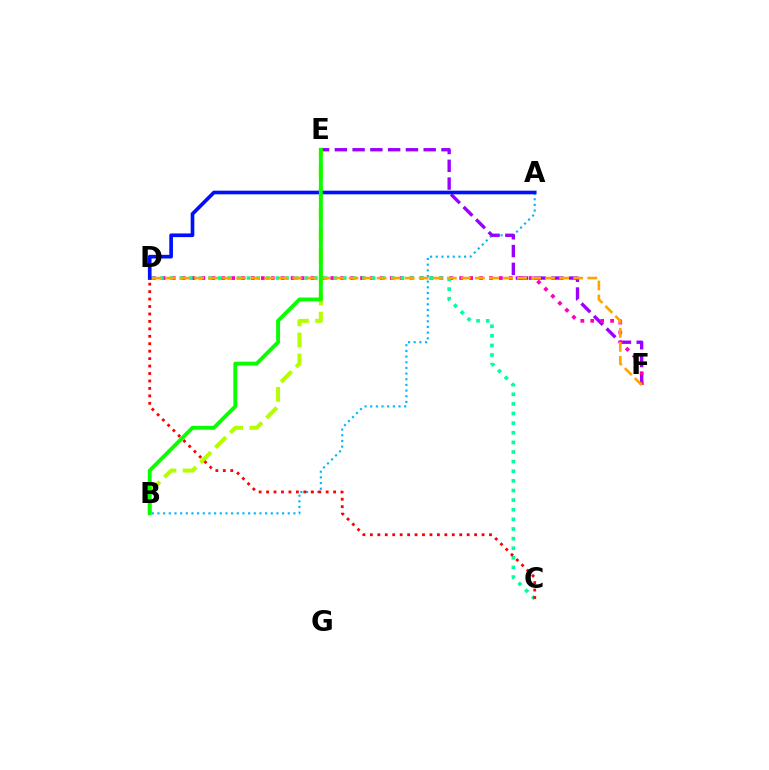{('A', 'B'): [{'color': '#00b5ff', 'line_style': 'dotted', 'thickness': 1.54}], ('E', 'F'): [{'color': '#9b00ff', 'line_style': 'dashed', 'thickness': 2.41}], ('D', 'F'): [{'color': '#ff00bd', 'line_style': 'dotted', 'thickness': 2.69}, {'color': '#ffa500', 'line_style': 'dashed', 'thickness': 1.91}], ('C', 'D'): [{'color': '#00ff9d', 'line_style': 'dotted', 'thickness': 2.61}, {'color': '#ff0000', 'line_style': 'dotted', 'thickness': 2.02}], ('B', 'E'): [{'color': '#b3ff00', 'line_style': 'dashed', 'thickness': 2.87}, {'color': '#08ff00', 'line_style': 'solid', 'thickness': 2.78}], ('A', 'D'): [{'color': '#0010ff', 'line_style': 'solid', 'thickness': 2.64}]}